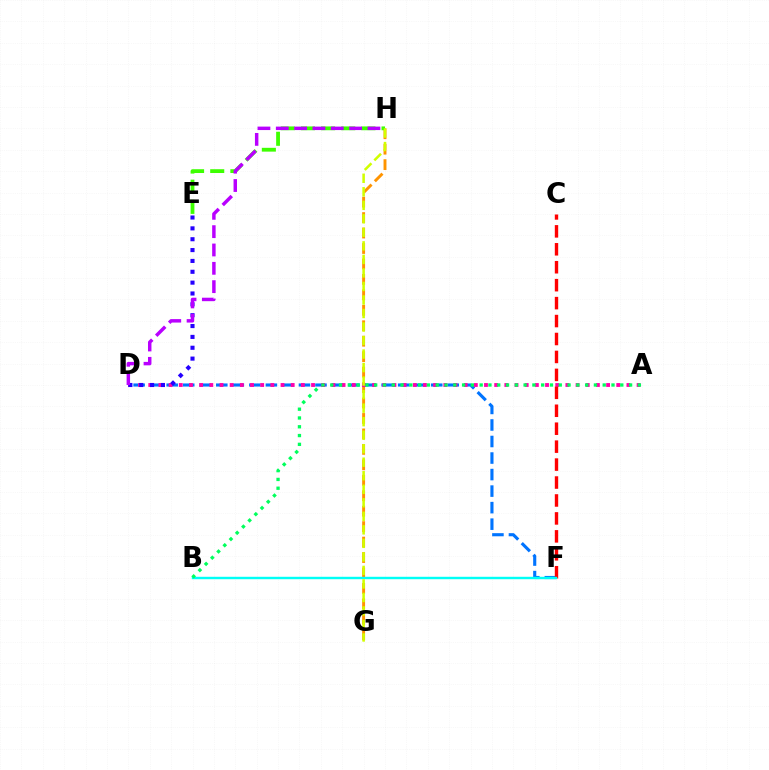{('D', 'F'): [{'color': '#0074ff', 'line_style': 'dashed', 'thickness': 2.25}], ('G', 'H'): [{'color': '#ff9400', 'line_style': 'dashed', 'thickness': 2.1}, {'color': '#d1ff00', 'line_style': 'dashed', 'thickness': 1.84}], ('A', 'D'): [{'color': '#ff00ac', 'line_style': 'dotted', 'thickness': 2.76}], ('C', 'F'): [{'color': '#ff0000', 'line_style': 'dashed', 'thickness': 2.44}], ('B', 'F'): [{'color': '#00fff6', 'line_style': 'solid', 'thickness': 1.75}], ('D', 'E'): [{'color': '#2500ff', 'line_style': 'dotted', 'thickness': 2.95}], ('E', 'H'): [{'color': '#3dff00', 'line_style': 'dashed', 'thickness': 2.74}], ('D', 'H'): [{'color': '#b900ff', 'line_style': 'dashed', 'thickness': 2.49}], ('A', 'B'): [{'color': '#00ff5c', 'line_style': 'dotted', 'thickness': 2.39}]}